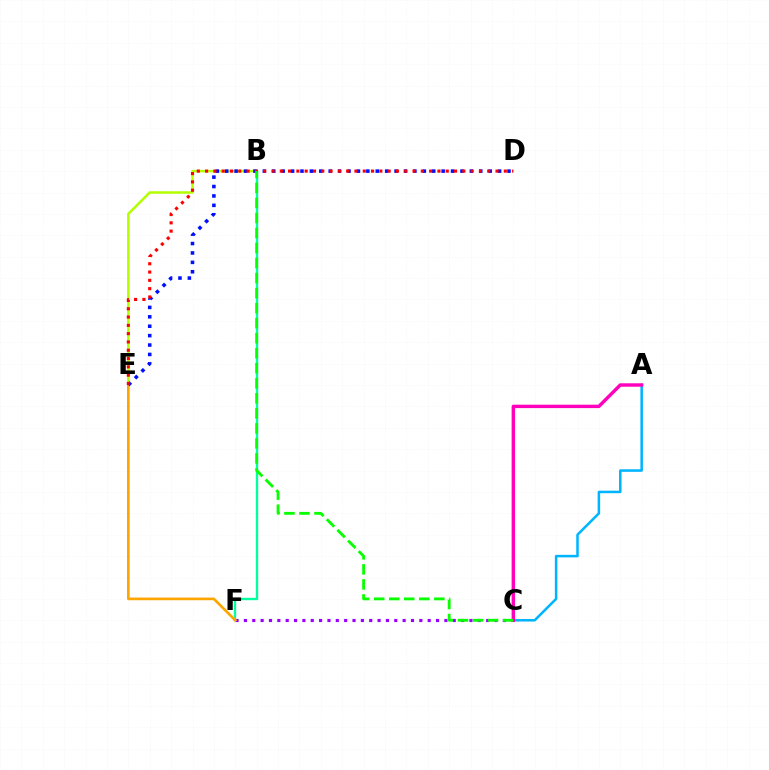{('C', 'F'): [{'color': '#9b00ff', 'line_style': 'dotted', 'thickness': 2.27}], ('A', 'C'): [{'color': '#00b5ff', 'line_style': 'solid', 'thickness': 1.82}, {'color': '#ff00bd', 'line_style': 'solid', 'thickness': 2.46}], ('B', 'F'): [{'color': '#00ff9d', 'line_style': 'solid', 'thickness': 1.71}], ('B', 'E'): [{'color': '#b3ff00', 'line_style': 'solid', 'thickness': 1.81}], ('E', 'F'): [{'color': '#ffa500', 'line_style': 'solid', 'thickness': 1.92}], ('D', 'E'): [{'color': '#0010ff', 'line_style': 'dotted', 'thickness': 2.56}, {'color': '#ff0000', 'line_style': 'dotted', 'thickness': 2.25}], ('B', 'C'): [{'color': '#08ff00', 'line_style': 'dashed', 'thickness': 2.04}]}